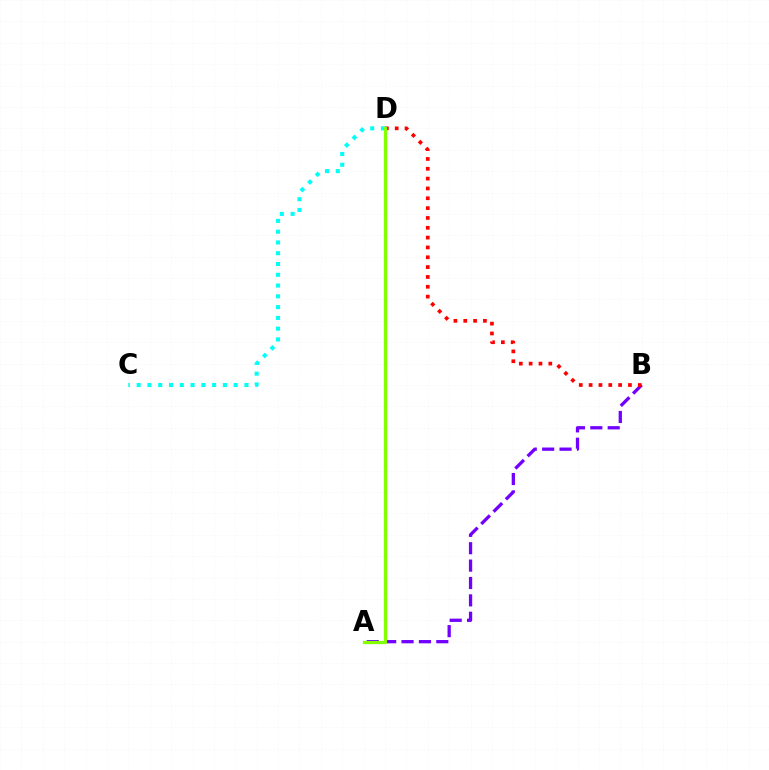{('A', 'B'): [{'color': '#7200ff', 'line_style': 'dashed', 'thickness': 2.36}], ('B', 'D'): [{'color': '#ff0000', 'line_style': 'dotted', 'thickness': 2.67}], ('C', 'D'): [{'color': '#00fff6', 'line_style': 'dotted', 'thickness': 2.93}], ('A', 'D'): [{'color': '#84ff00', 'line_style': 'solid', 'thickness': 2.34}]}